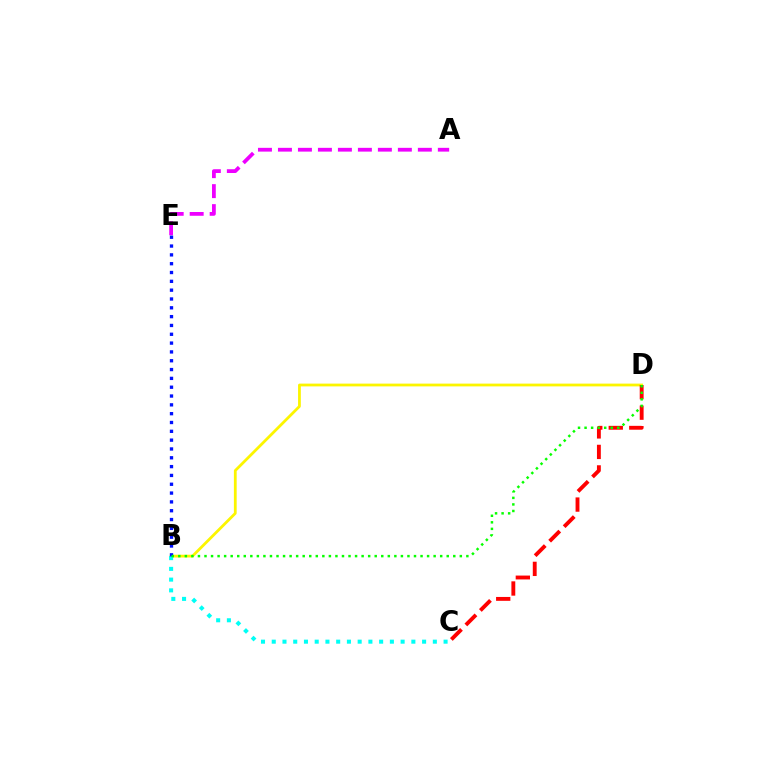{('B', 'D'): [{'color': '#fcf500', 'line_style': 'solid', 'thickness': 2.0}, {'color': '#08ff00', 'line_style': 'dotted', 'thickness': 1.78}], ('C', 'D'): [{'color': '#ff0000', 'line_style': 'dashed', 'thickness': 2.79}], ('B', 'C'): [{'color': '#00fff6', 'line_style': 'dotted', 'thickness': 2.92}], ('A', 'E'): [{'color': '#ee00ff', 'line_style': 'dashed', 'thickness': 2.72}], ('B', 'E'): [{'color': '#0010ff', 'line_style': 'dotted', 'thickness': 2.4}]}